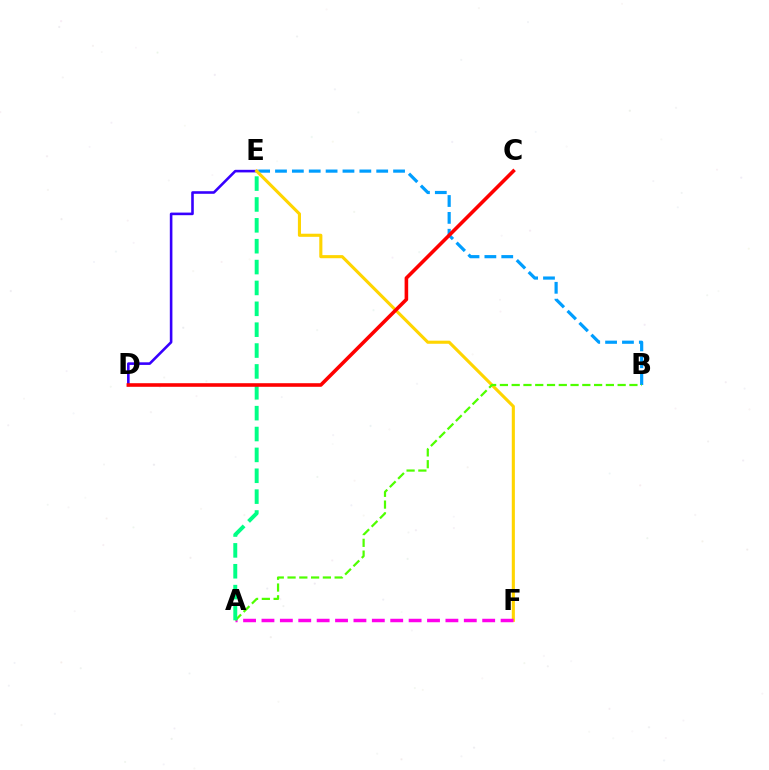{('D', 'E'): [{'color': '#3700ff', 'line_style': 'solid', 'thickness': 1.87}], ('B', 'E'): [{'color': '#009eff', 'line_style': 'dashed', 'thickness': 2.29}], ('E', 'F'): [{'color': '#ffd500', 'line_style': 'solid', 'thickness': 2.23}], ('A', 'F'): [{'color': '#ff00ed', 'line_style': 'dashed', 'thickness': 2.5}], ('A', 'B'): [{'color': '#4fff00', 'line_style': 'dashed', 'thickness': 1.6}], ('A', 'E'): [{'color': '#00ff86', 'line_style': 'dashed', 'thickness': 2.84}], ('C', 'D'): [{'color': '#ff0000', 'line_style': 'solid', 'thickness': 2.58}]}